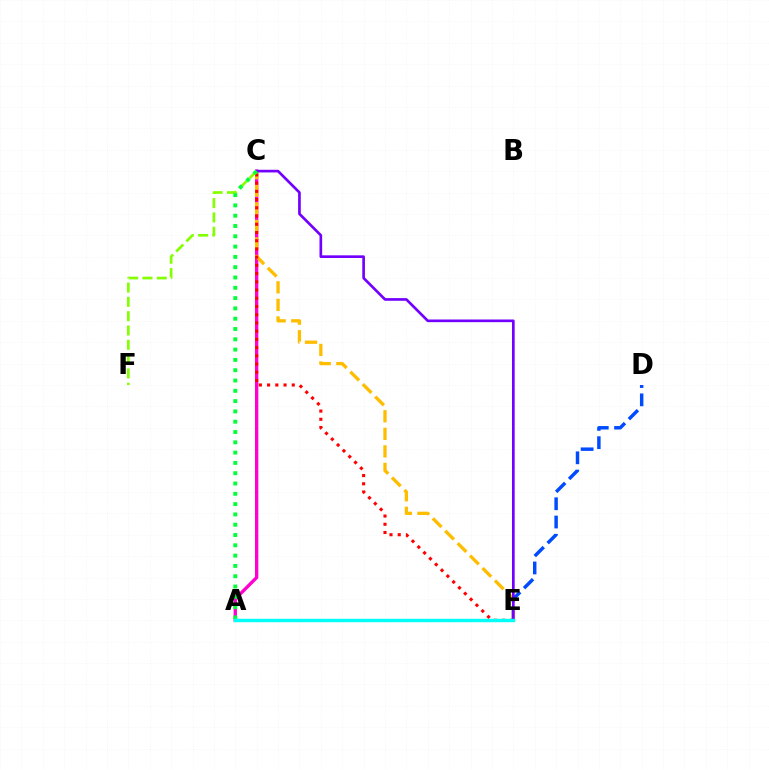{('D', 'E'): [{'color': '#004bff', 'line_style': 'dashed', 'thickness': 2.48}], ('C', 'F'): [{'color': '#84ff00', 'line_style': 'dashed', 'thickness': 1.94}], ('A', 'C'): [{'color': '#ff00cf', 'line_style': 'solid', 'thickness': 2.39}, {'color': '#00ff39', 'line_style': 'dotted', 'thickness': 2.8}], ('C', 'E'): [{'color': '#ffbd00', 'line_style': 'dashed', 'thickness': 2.39}, {'color': '#ff0000', 'line_style': 'dotted', 'thickness': 2.23}, {'color': '#7200ff', 'line_style': 'solid', 'thickness': 1.92}], ('A', 'E'): [{'color': '#00fff6', 'line_style': 'solid', 'thickness': 2.47}]}